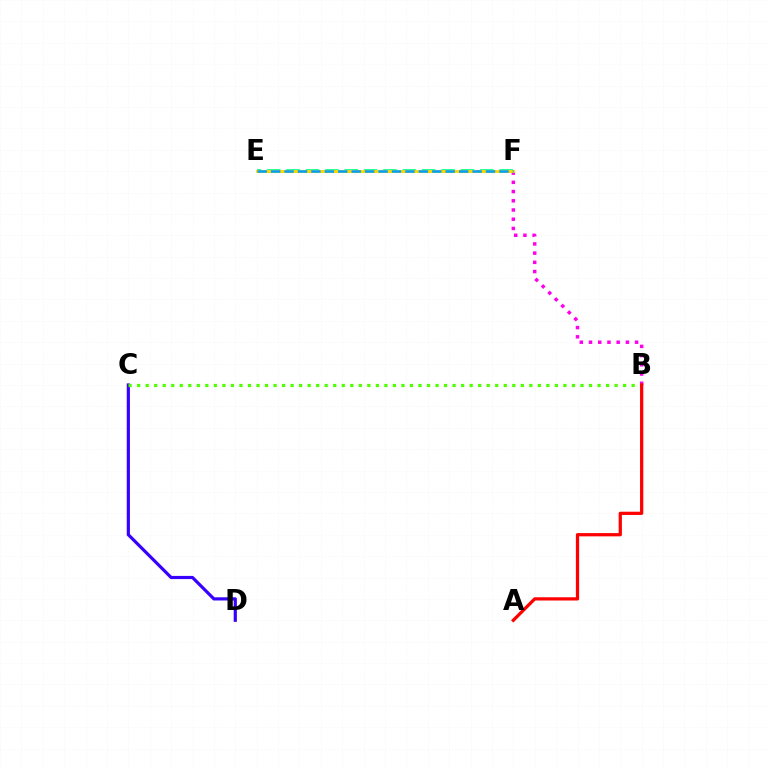{('C', 'D'): [{'color': '#3700ff', 'line_style': 'solid', 'thickness': 2.29}], ('B', 'F'): [{'color': '#ff00ed', 'line_style': 'dotted', 'thickness': 2.5}], ('B', 'C'): [{'color': '#4fff00', 'line_style': 'dotted', 'thickness': 2.32}], ('E', 'F'): [{'color': '#00ff86', 'line_style': 'dashed', 'thickness': 2.63}, {'color': '#ffd500', 'line_style': 'solid', 'thickness': 2.08}, {'color': '#009eff', 'line_style': 'dashed', 'thickness': 1.82}], ('A', 'B'): [{'color': '#ff0000', 'line_style': 'solid', 'thickness': 2.33}]}